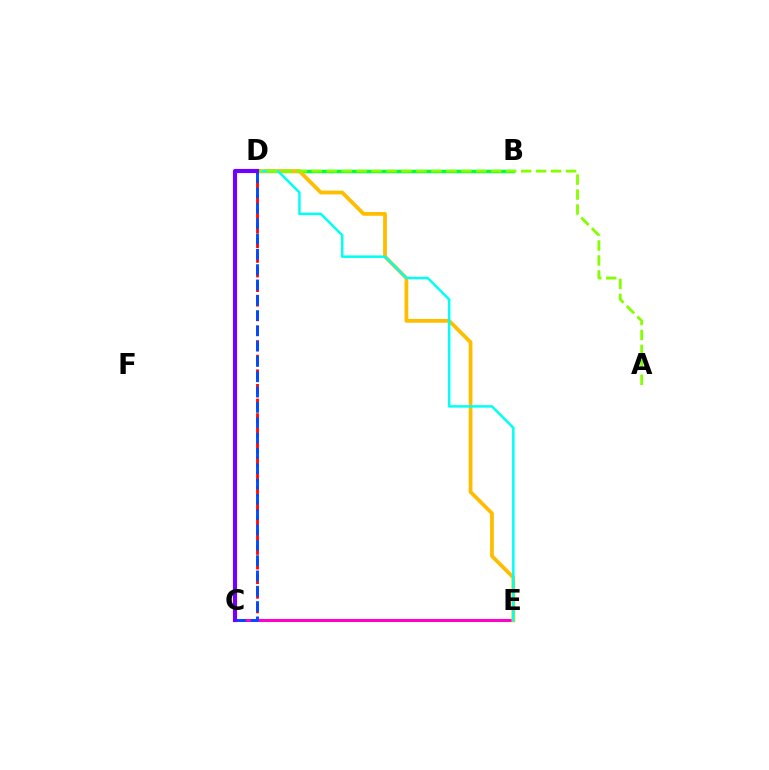{('B', 'D'): [{'color': '#00ff39', 'line_style': 'solid', 'thickness': 2.48}], ('C', 'D'): [{'color': '#ff0000', 'line_style': 'dashed', 'thickness': 1.98}, {'color': '#004bff', 'line_style': 'dashed', 'thickness': 2.08}, {'color': '#7200ff', 'line_style': 'solid', 'thickness': 2.99}], ('C', 'E'): [{'color': '#ff00cf', 'line_style': 'solid', 'thickness': 2.2}], ('D', 'E'): [{'color': '#ffbd00', 'line_style': 'solid', 'thickness': 2.72}, {'color': '#00fff6', 'line_style': 'solid', 'thickness': 1.79}], ('A', 'D'): [{'color': '#84ff00', 'line_style': 'dashed', 'thickness': 2.03}]}